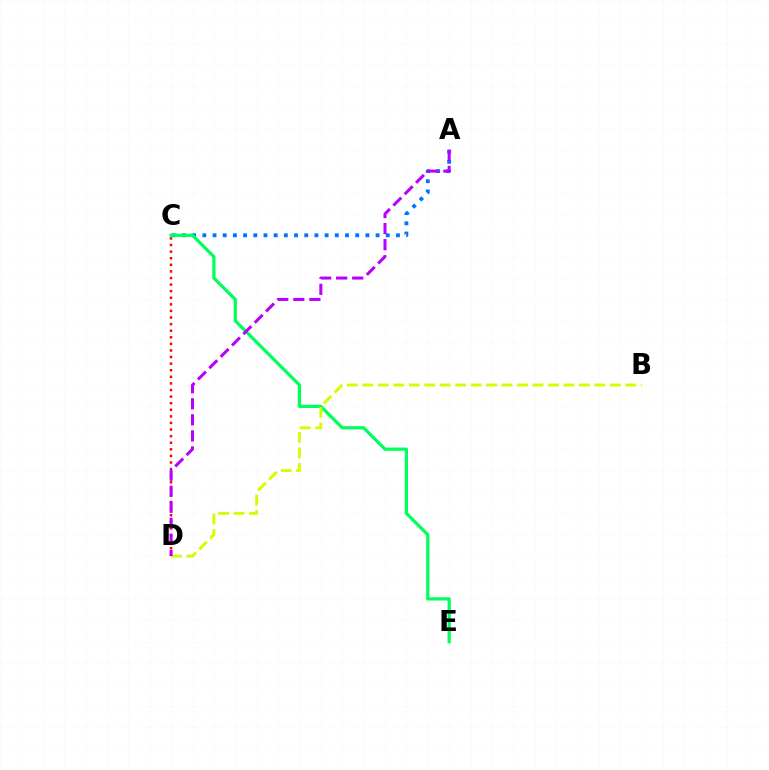{('C', 'D'): [{'color': '#ff0000', 'line_style': 'dotted', 'thickness': 1.79}], ('A', 'C'): [{'color': '#0074ff', 'line_style': 'dotted', 'thickness': 2.77}], ('C', 'E'): [{'color': '#00ff5c', 'line_style': 'solid', 'thickness': 2.33}], ('B', 'D'): [{'color': '#d1ff00', 'line_style': 'dashed', 'thickness': 2.1}], ('A', 'D'): [{'color': '#b900ff', 'line_style': 'dashed', 'thickness': 2.18}]}